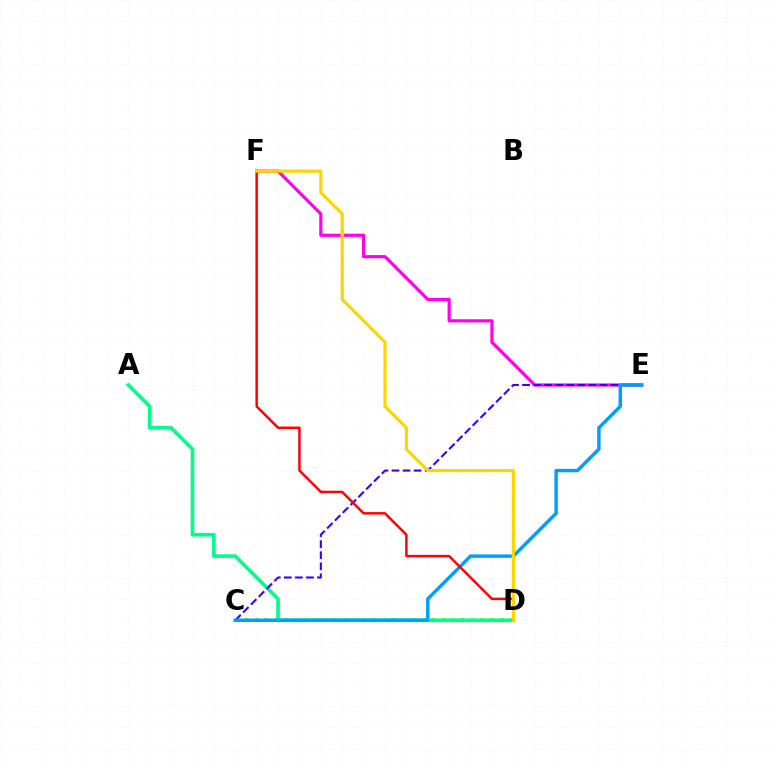{('C', 'D'): [{'color': '#4fff00', 'line_style': 'dotted', 'thickness': 2.67}], ('A', 'D'): [{'color': '#00ff86', 'line_style': 'solid', 'thickness': 2.63}], ('E', 'F'): [{'color': '#ff00ed', 'line_style': 'solid', 'thickness': 2.28}], ('C', 'E'): [{'color': '#3700ff', 'line_style': 'dashed', 'thickness': 1.5}, {'color': '#009eff', 'line_style': 'solid', 'thickness': 2.47}], ('D', 'F'): [{'color': '#ff0000', 'line_style': 'solid', 'thickness': 1.77}, {'color': '#ffd500', 'line_style': 'solid', 'thickness': 2.29}]}